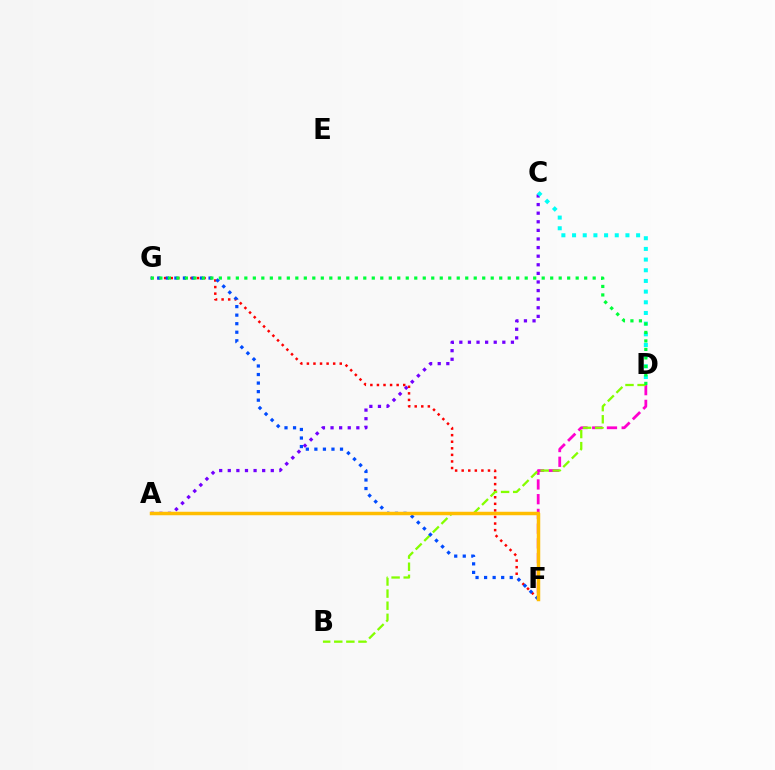{('D', 'F'): [{'color': '#ff00cf', 'line_style': 'dashed', 'thickness': 2.0}], ('A', 'C'): [{'color': '#7200ff', 'line_style': 'dotted', 'thickness': 2.34}], ('F', 'G'): [{'color': '#ff0000', 'line_style': 'dotted', 'thickness': 1.79}, {'color': '#004bff', 'line_style': 'dotted', 'thickness': 2.32}], ('C', 'D'): [{'color': '#00fff6', 'line_style': 'dotted', 'thickness': 2.9}], ('B', 'D'): [{'color': '#84ff00', 'line_style': 'dashed', 'thickness': 1.64}], ('A', 'F'): [{'color': '#ffbd00', 'line_style': 'solid', 'thickness': 2.5}], ('D', 'G'): [{'color': '#00ff39', 'line_style': 'dotted', 'thickness': 2.31}]}